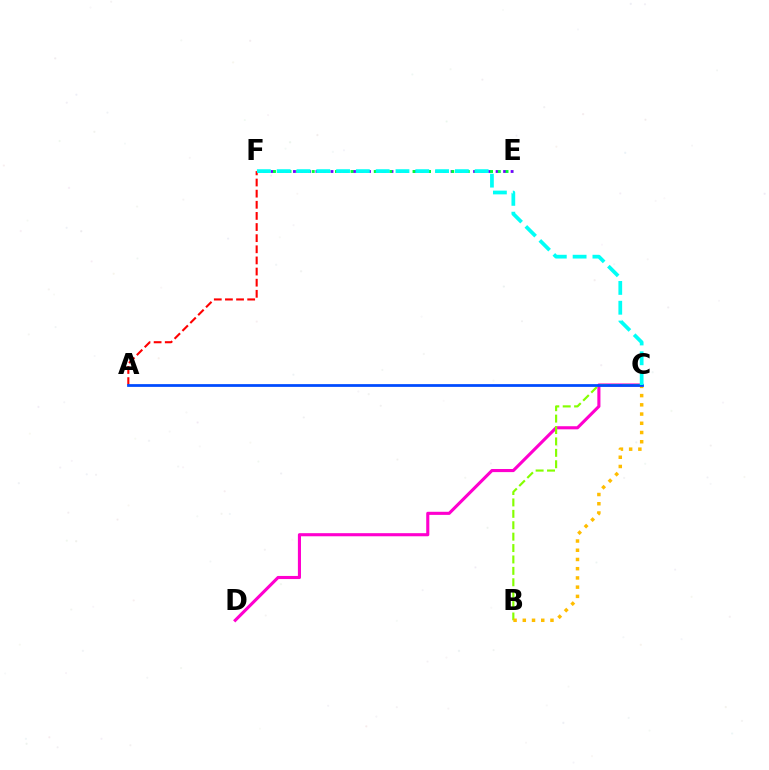{('E', 'F'): [{'color': '#7200ff', 'line_style': 'dotted', 'thickness': 2.04}, {'color': '#00ff39', 'line_style': 'dotted', 'thickness': 2.11}], ('C', 'D'): [{'color': '#ff00cf', 'line_style': 'solid', 'thickness': 2.24}], ('B', 'C'): [{'color': '#84ff00', 'line_style': 'dashed', 'thickness': 1.55}, {'color': '#ffbd00', 'line_style': 'dotted', 'thickness': 2.51}], ('A', 'F'): [{'color': '#ff0000', 'line_style': 'dashed', 'thickness': 1.51}], ('A', 'C'): [{'color': '#004bff', 'line_style': 'solid', 'thickness': 1.99}], ('C', 'F'): [{'color': '#00fff6', 'line_style': 'dashed', 'thickness': 2.69}]}